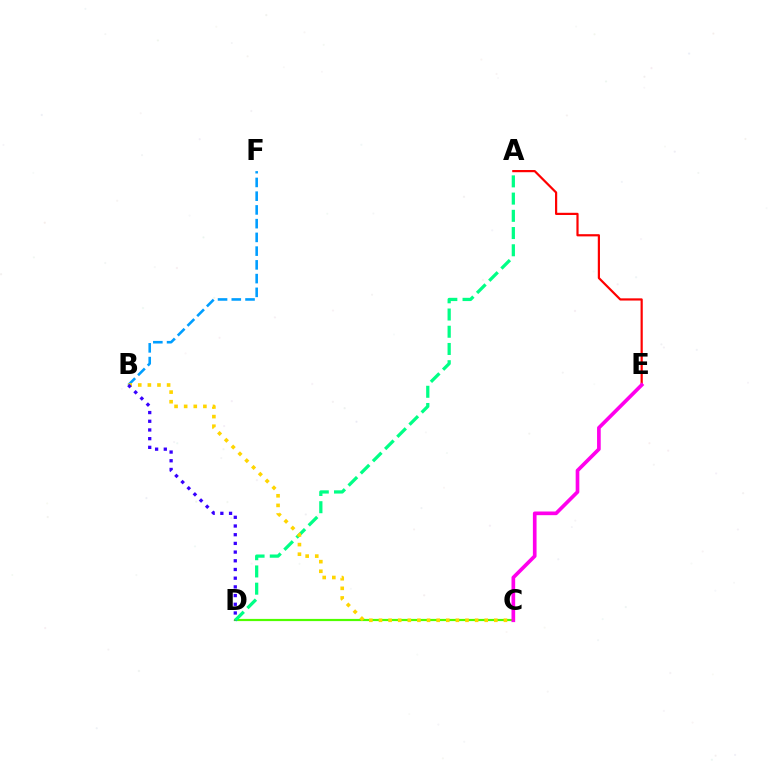{('B', 'F'): [{'color': '#009eff', 'line_style': 'dashed', 'thickness': 1.87}], ('C', 'D'): [{'color': '#4fff00', 'line_style': 'solid', 'thickness': 1.58}], ('A', 'E'): [{'color': '#ff0000', 'line_style': 'solid', 'thickness': 1.58}], ('C', 'E'): [{'color': '#ff00ed', 'line_style': 'solid', 'thickness': 2.64}], ('A', 'D'): [{'color': '#00ff86', 'line_style': 'dashed', 'thickness': 2.34}], ('B', 'C'): [{'color': '#ffd500', 'line_style': 'dotted', 'thickness': 2.61}], ('B', 'D'): [{'color': '#3700ff', 'line_style': 'dotted', 'thickness': 2.36}]}